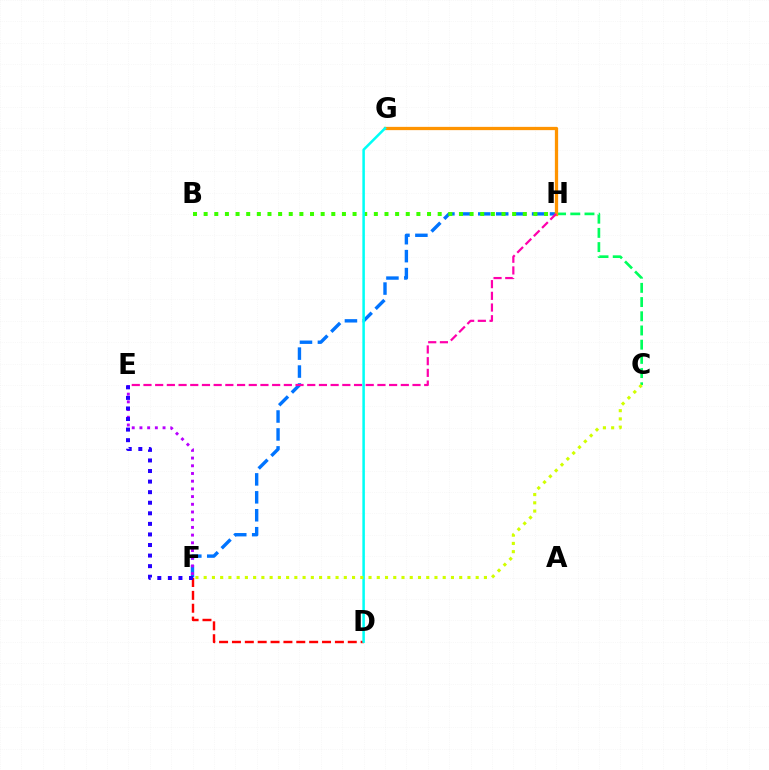{('C', 'H'): [{'color': '#00ff5c', 'line_style': 'dashed', 'thickness': 1.93}], ('F', 'H'): [{'color': '#0074ff', 'line_style': 'dashed', 'thickness': 2.44}], ('E', 'F'): [{'color': '#b900ff', 'line_style': 'dotted', 'thickness': 2.09}, {'color': '#2500ff', 'line_style': 'dotted', 'thickness': 2.87}], ('B', 'H'): [{'color': '#3dff00', 'line_style': 'dotted', 'thickness': 2.89}], ('G', 'H'): [{'color': '#ff9400', 'line_style': 'solid', 'thickness': 2.35}], ('D', 'F'): [{'color': '#ff0000', 'line_style': 'dashed', 'thickness': 1.75}], ('D', 'G'): [{'color': '#00fff6', 'line_style': 'solid', 'thickness': 1.82}], ('C', 'F'): [{'color': '#d1ff00', 'line_style': 'dotted', 'thickness': 2.24}], ('E', 'H'): [{'color': '#ff00ac', 'line_style': 'dashed', 'thickness': 1.59}]}